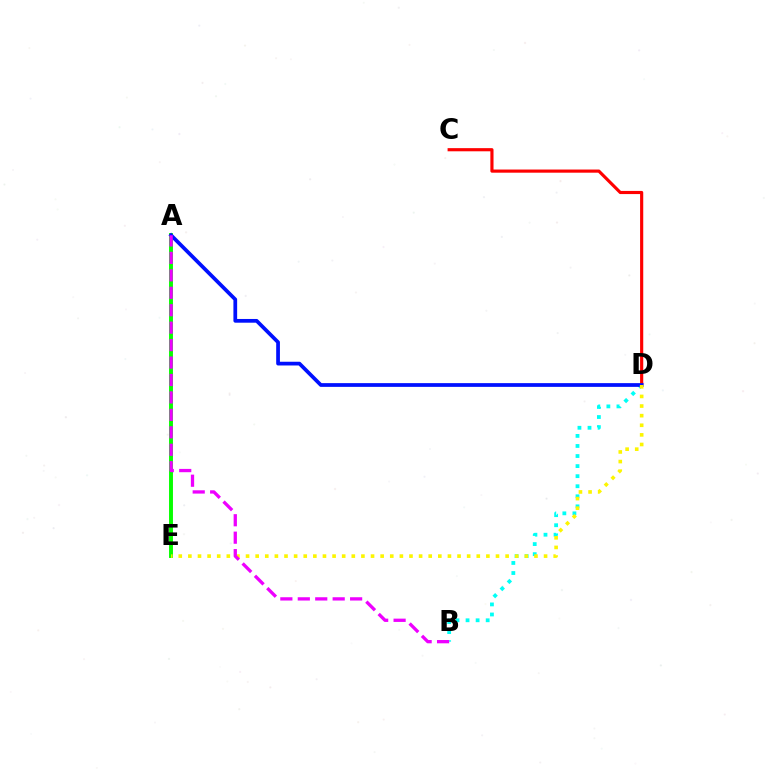{('A', 'E'): [{'color': '#08ff00', 'line_style': 'solid', 'thickness': 2.82}], ('C', 'D'): [{'color': '#ff0000', 'line_style': 'solid', 'thickness': 2.27}], ('B', 'D'): [{'color': '#00fff6', 'line_style': 'dotted', 'thickness': 2.73}], ('A', 'D'): [{'color': '#0010ff', 'line_style': 'solid', 'thickness': 2.69}], ('D', 'E'): [{'color': '#fcf500', 'line_style': 'dotted', 'thickness': 2.61}], ('A', 'B'): [{'color': '#ee00ff', 'line_style': 'dashed', 'thickness': 2.37}]}